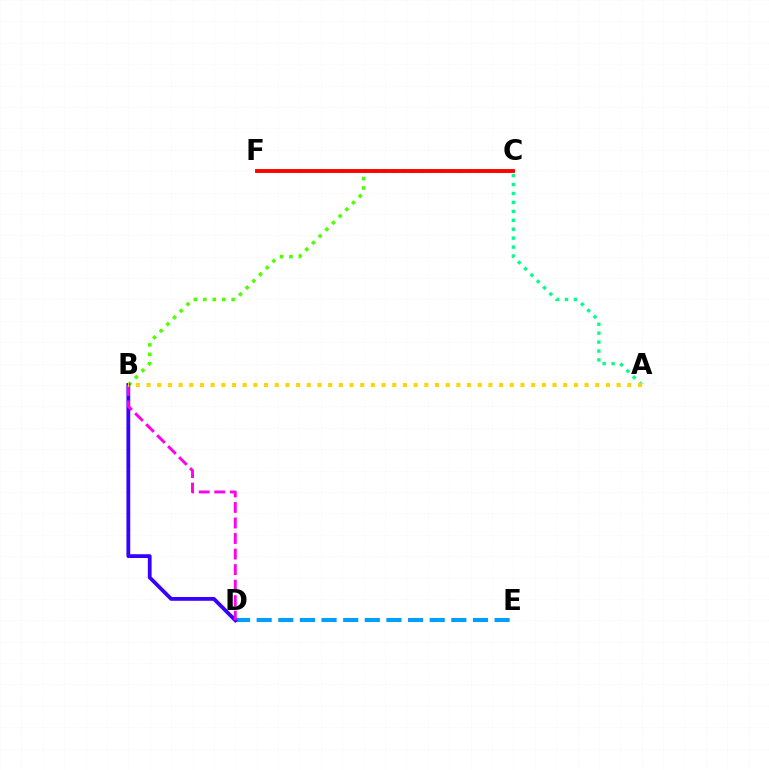{('A', 'C'): [{'color': '#00ff86', 'line_style': 'dotted', 'thickness': 2.43}], ('B', 'C'): [{'color': '#4fff00', 'line_style': 'dotted', 'thickness': 2.56}], ('D', 'E'): [{'color': '#009eff', 'line_style': 'dashed', 'thickness': 2.94}], ('B', 'D'): [{'color': '#3700ff', 'line_style': 'solid', 'thickness': 2.73}, {'color': '#ff00ed', 'line_style': 'dashed', 'thickness': 2.11}], ('C', 'F'): [{'color': '#ff0000', 'line_style': 'solid', 'thickness': 2.79}], ('A', 'B'): [{'color': '#ffd500', 'line_style': 'dotted', 'thickness': 2.9}]}